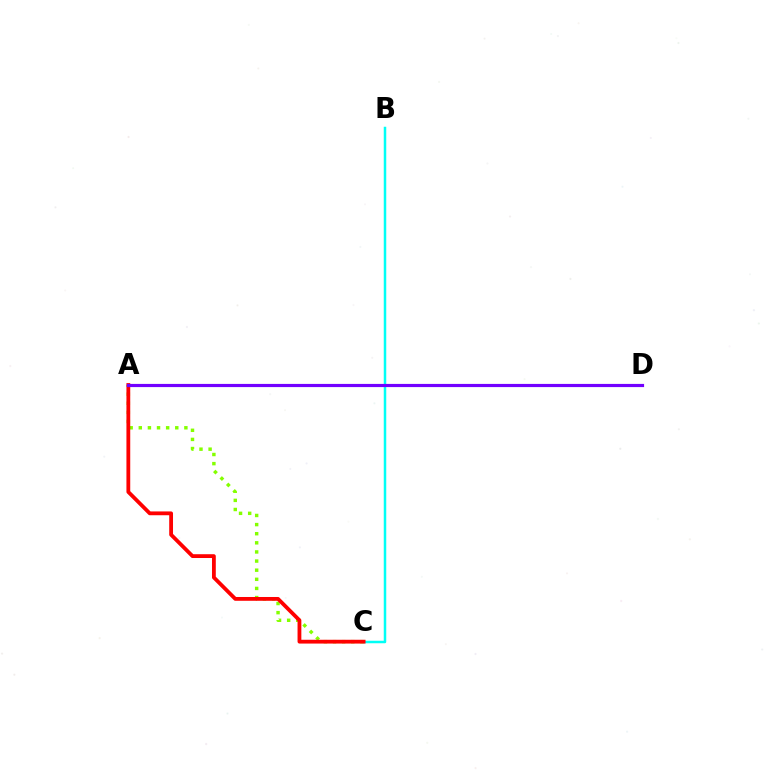{('A', 'C'): [{'color': '#84ff00', 'line_style': 'dotted', 'thickness': 2.48}, {'color': '#ff0000', 'line_style': 'solid', 'thickness': 2.74}], ('B', 'C'): [{'color': '#00fff6', 'line_style': 'solid', 'thickness': 1.8}], ('A', 'D'): [{'color': '#7200ff', 'line_style': 'solid', 'thickness': 2.29}]}